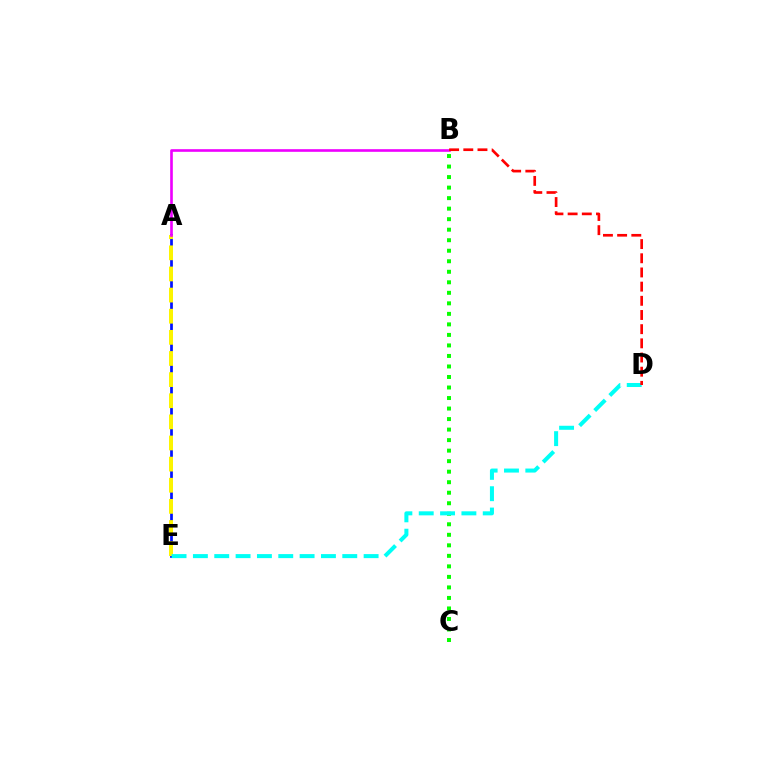{('A', 'E'): [{'color': '#0010ff', 'line_style': 'solid', 'thickness': 1.96}, {'color': '#fcf500', 'line_style': 'dashed', 'thickness': 2.87}], ('B', 'C'): [{'color': '#08ff00', 'line_style': 'dotted', 'thickness': 2.86}], ('A', 'B'): [{'color': '#ee00ff', 'line_style': 'solid', 'thickness': 1.9}], ('D', 'E'): [{'color': '#00fff6', 'line_style': 'dashed', 'thickness': 2.9}], ('B', 'D'): [{'color': '#ff0000', 'line_style': 'dashed', 'thickness': 1.93}]}